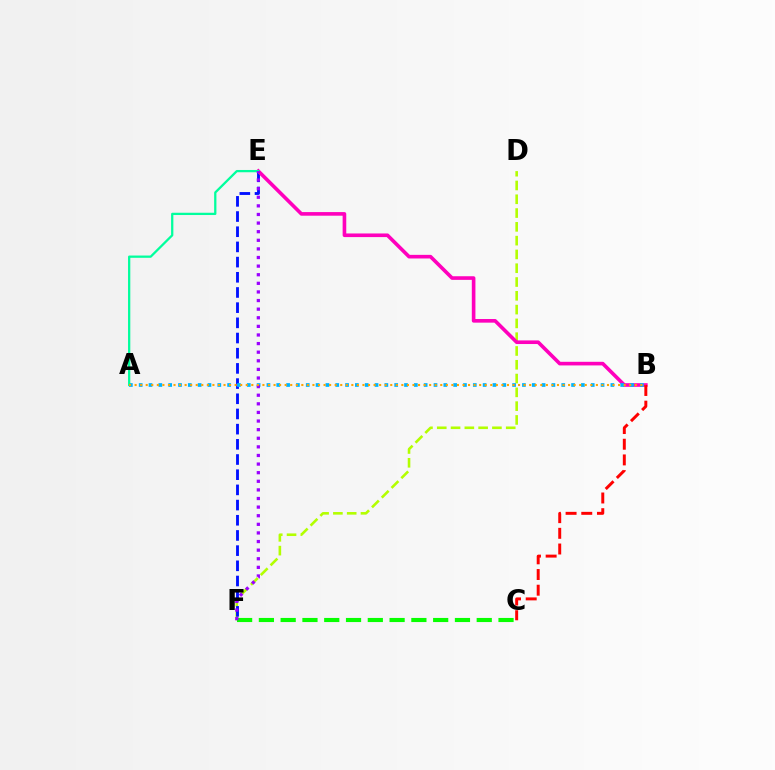{('D', 'F'): [{'color': '#b3ff00', 'line_style': 'dashed', 'thickness': 1.87}], ('E', 'F'): [{'color': '#0010ff', 'line_style': 'dashed', 'thickness': 2.06}, {'color': '#9b00ff', 'line_style': 'dotted', 'thickness': 2.34}], ('B', 'E'): [{'color': '#ff00bd', 'line_style': 'solid', 'thickness': 2.61}], ('A', 'B'): [{'color': '#00b5ff', 'line_style': 'dotted', 'thickness': 2.67}, {'color': '#ffa500', 'line_style': 'dotted', 'thickness': 1.51}], ('C', 'F'): [{'color': '#08ff00', 'line_style': 'dashed', 'thickness': 2.96}], ('A', 'E'): [{'color': '#00ff9d', 'line_style': 'solid', 'thickness': 1.63}], ('B', 'C'): [{'color': '#ff0000', 'line_style': 'dashed', 'thickness': 2.13}]}